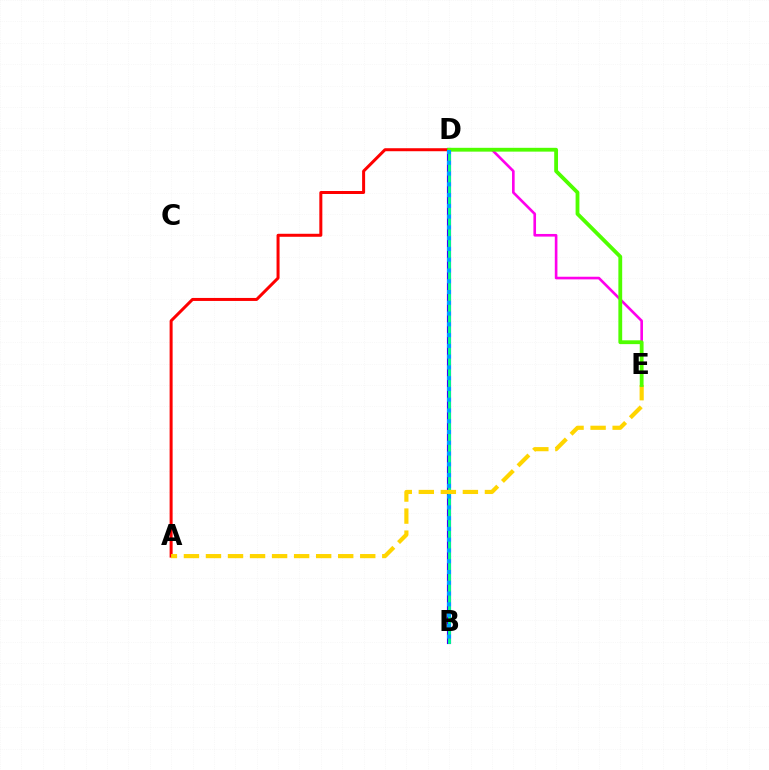{('D', 'E'): [{'color': '#ff00ed', 'line_style': 'solid', 'thickness': 1.9}, {'color': '#4fff00', 'line_style': 'solid', 'thickness': 2.74}], ('B', 'D'): [{'color': '#3700ff', 'line_style': 'solid', 'thickness': 2.98}, {'color': '#00ff86', 'line_style': 'solid', 'thickness': 2.09}, {'color': '#009eff', 'line_style': 'dotted', 'thickness': 2.93}], ('A', 'D'): [{'color': '#ff0000', 'line_style': 'solid', 'thickness': 2.16}], ('A', 'E'): [{'color': '#ffd500', 'line_style': 'dashed', 'thickness': 2.99}]}